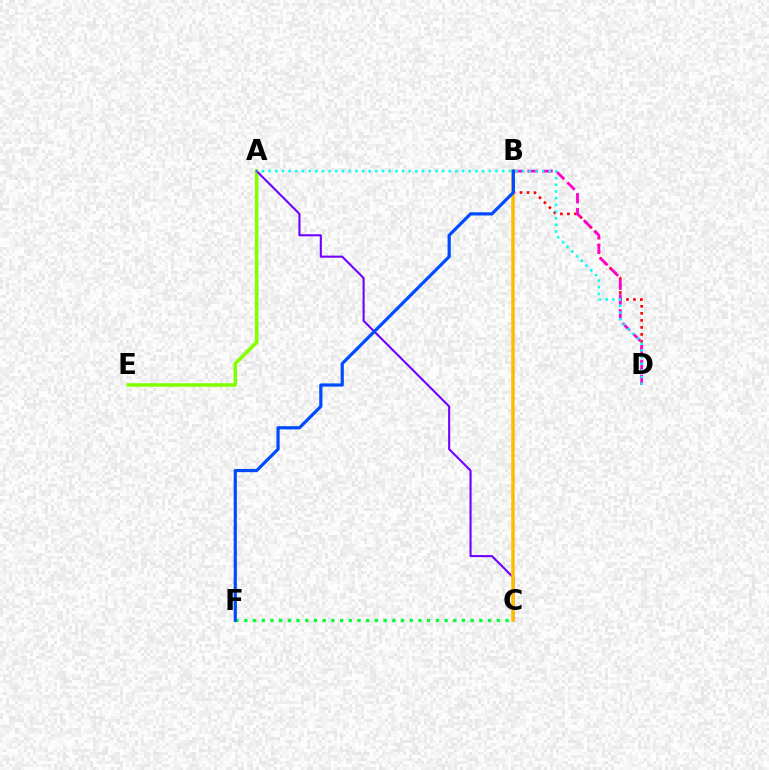{('B', 'D'): [{'color': '#ff0000', 'line_style': 'dotted', 'thickness': 1.91}, {'color': '#ff00cf', 'line_style': 'dashed', 'thickness': 2.02}], ('A', 'E'): [{'color': '#84ff00', 'line_style': 'solid', 'thickness': 2.59}], ('A', 'C'): [{'color': '#7200ff', 'line_style': 'solid', 'thickness': 1.51}], ('C', 'F'): [{'color': '#00ff39', 'line_style': 'dotted', 'thickness': 2.37}], ('A', 'D'): [{'color': '#00fff6', 'line_style': 'dotted', 'thickness': 1.81}], ('B', 'C'): [{'color': '#ffbd00', 'line_style': 'solid', 'thickness': 2.54}], ('B', 'F'): [{'color': '#004bff', 'line_style': 'solid', 'thickness': 2.3}]}